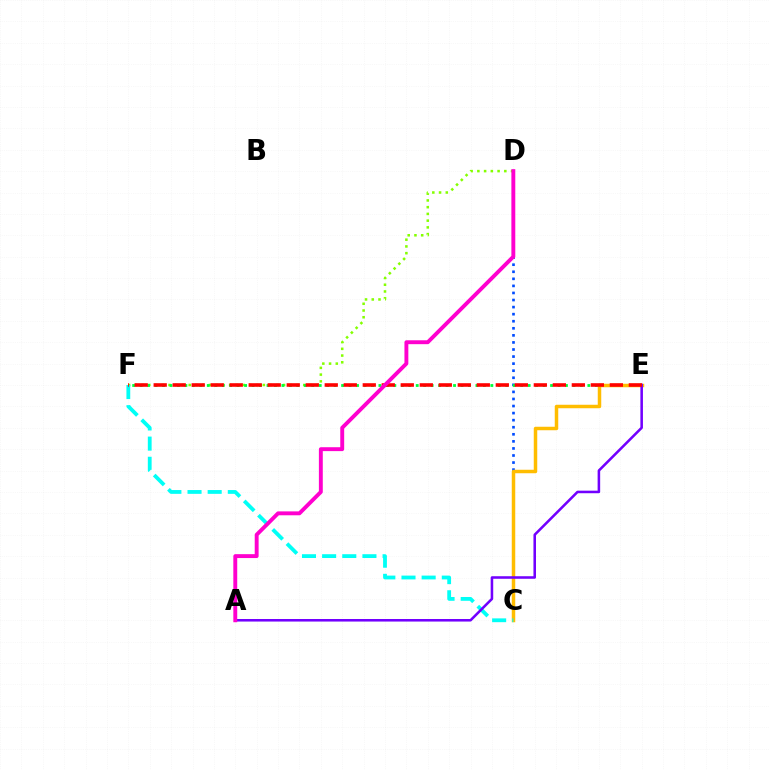{('C', 'D'): [{'color': '#004bff', 'line_style': 'dotted', 'thickness': 1.92}], ('D', 'F'): [{'color': '#84ff00', 'line_style': 'dotted', 'thickness': 1.83}], ('E', 'F'): [{'color': '#00ff39', 'line_style': 'dotted', 'thickness': 2.03}, {'color': '#ff0000', 'line_style': 'dashed', 'thickness': 2.58}], ('C', 'E'): [{'color': '#ffbd00', 'line_style': 'solid', 'thickness': 2.51}], ('C', 'F'): [{'color': '#00fff6', 'line_style': 'dashed', 'thickness': 2.74}], ('A', 'E'): [{'color': '#7200ff', 'line_style': 'solid', 'thickness': 1.84}], ('A', 'D'): [{'color': '#ff00cf', 'line_style': 'solid', 'thickness': 2.81}]}